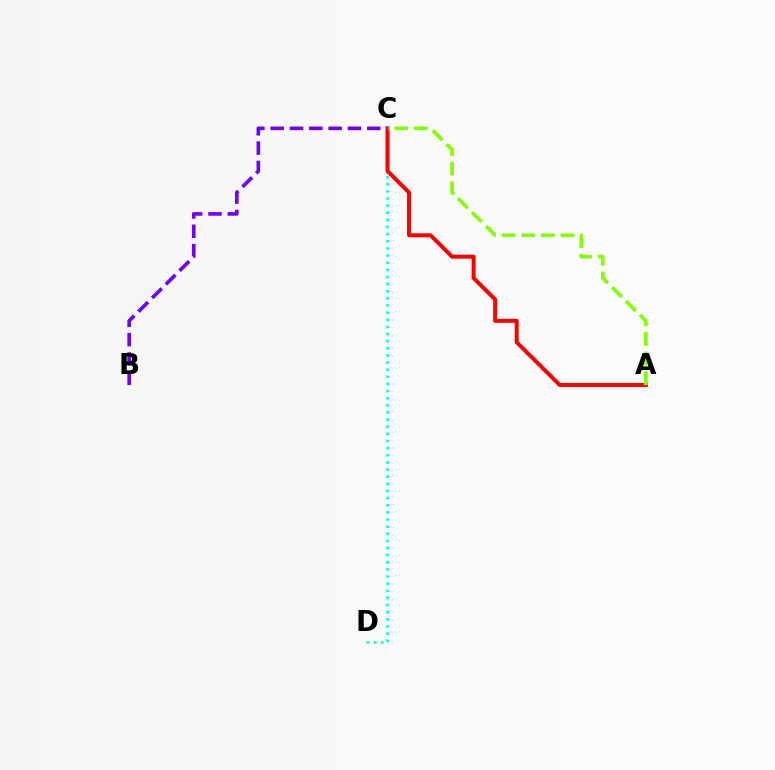{('C', 'D'): [{'color': '#00fff6', 'line_style': 'dotted', 'thickness': 1.94}], ('A', 'C'): [{'color': '#ff0000', 'line_style': 'solid', 'thickness': 2.87}, {'color': '#84ff00', 'line_style': 'dashed', 'thickness': 2.66}], ('B', 'C'): [{'color': '#7200ff', 'line_style': 'dashed', 'thickness': 2.62}]}